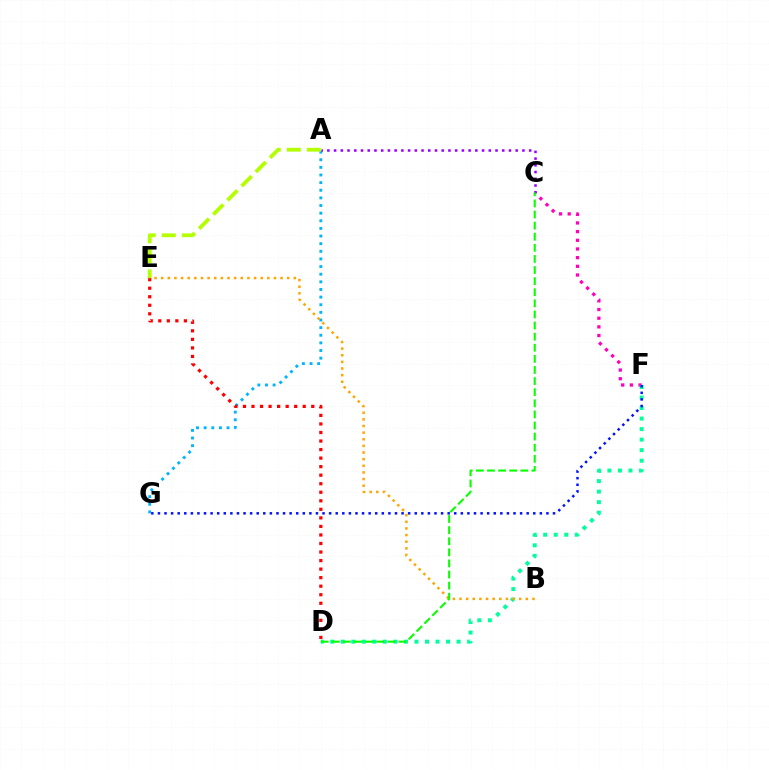{('A', 'G'): [{'color': '#00b5ff', 'line_style': 'dotted', 'thickness': 2.07}], ('C', 'F'): [{'color': '#ff00bd', 'line_style': 'dotted', 'thickness': 2.36}], ('A', 'C'): [{'color': '#9b00ff', 'line_style': 'dotted', 'thickness': 1.83}], ('D', 'F'): [{'color': '#00ff9d', 'line_style': 'dotted', 'thickness': 2.86}], ('A', 'E'): [{'color': '#b3ff00', 'line_style': 'dashed', 'thickness': 2.72}], ('D', 'E'): [{'color': '#ff0000', 'line_style': 'dotted', 'thickness': 2.32}], ('F', 'G'): [{'color': '#0010ff', 'line_style': 'dotted', 'thickness': 1.79}], ('B', 'E'): [{'color': '#ffa500', 'line_style': 'dotted', 'thickness': 1.8}], ('C', 'D'): [{'color': '#08ff00', 'line_style': 'dashed', 'thickness': 1.51}]}